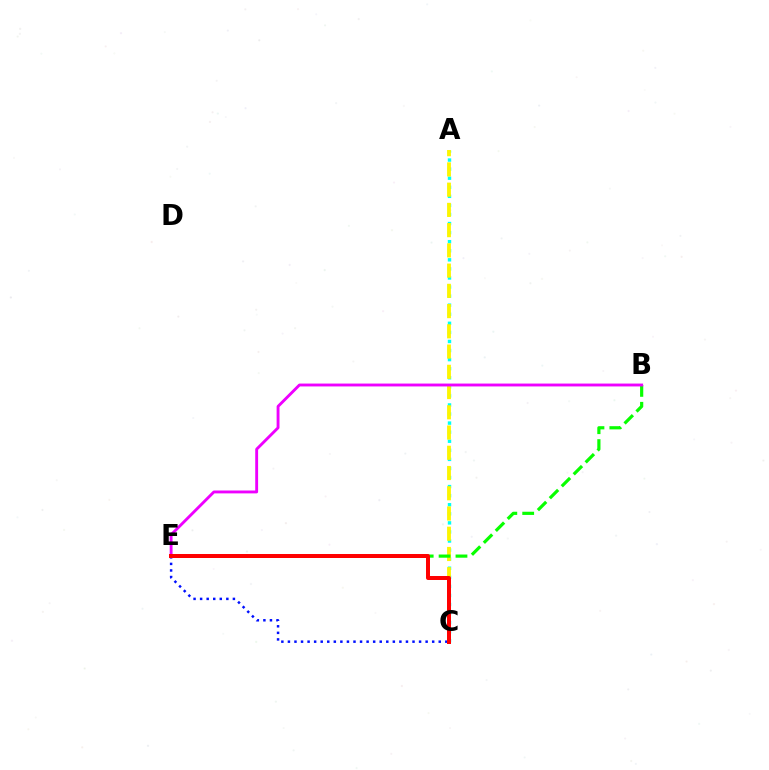{('A', 'C'): [{'color': '#00fff6', 'line_style': 'dotted', 'thickness': 2.46}, {'color': '#fcf500', 'line_style': 'dashed', 'thickness': 2.75}], ('B', 'E'): [{'color': '#08ff00', 'line_style': 'dashed', 'thickness': 2.29}, {'color': '#ee00ff', 'line_style': 'solid', 'thickness': 2.07}], ('C', 'E'): [{'color': '#0010ff', 'line_style': 'dotted', 'thickness': 1.78}, {'color': '#ff0000', 'line_style': 'solid', 'thickness': 2.87}]}